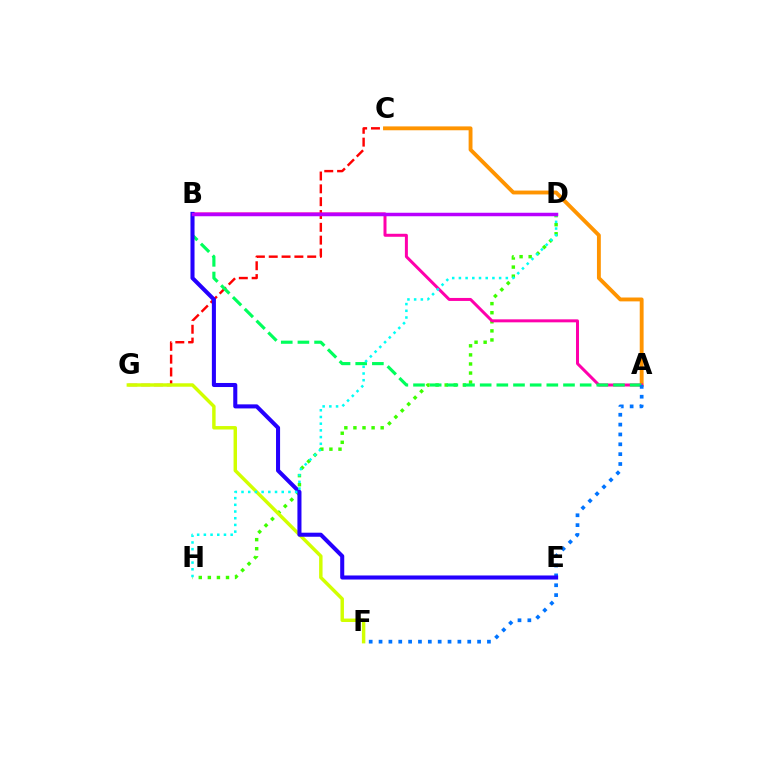{('D', 'H'): [{'color': '#3dff00', 'line_style': 'dotted', 'thickness': 2.47}, {'color': '#00fff6', 'line_style': 'dotted', 'thickness': 1.82}], ('C', 'G'): [{'color': '#ff0000', 'line_style': 'dashed', 'thickness': 1.74}], ('A', 'C'): [{'color': '#ff9400', 'line_style': 'solid', 'thickness': 2.79}], ('A', 'B'): [{'color': '#ff00ac', 'line_style': 'solid', 'thickness': 2.15}, {'color': '#00ff5c', 'line_style': 'dashed', 'thickness': 2.26}], ('F', 'G'): [{'color': '#d1ff00', 'line_style': 'solid', 'thickness': 2.48}], ('A', 'F'): [{'color': '#0074ff', 'line_style': 'dotted', 'thickness': 2.68}], ('B', 'E'): [{'color': '#2500ff', 'line_style': 'solid', 'thickness': 2.92}], ('B', 'D'): [{'color': '#b900ff', 'line_style': 'solid', 'thickness': 2.51}]}